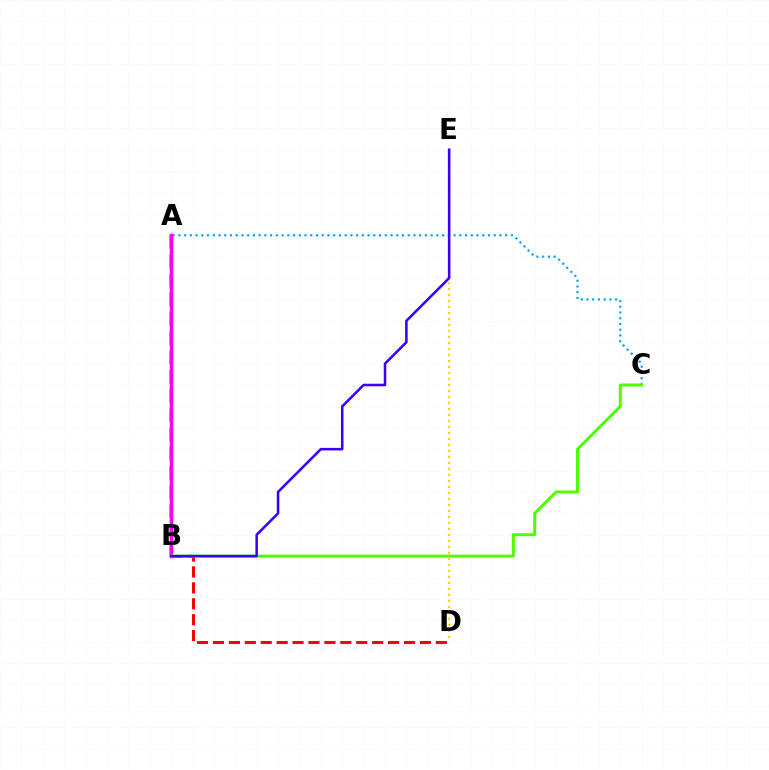{('A', 'C'): [{'color': '#009eff', 'line_style': 'dotted', 'thickness': 1.56}], ('B', 'D'): [{'color': '#ff0000', 'line_style': 'dashed', 'thickness': 2.16}], ('A', 'B'): [{'color': '#00ff86', 'line_style': 'dashed', 'thickness': 2.62}, {'color': '#ff00ed', 'line_style': 'solid', 'thickness': 2.52}], ('B', 'C'): [{'color': '#4fff00', 'line_style': 'solid', 'thickness': 2.16}], ('D', 'E'): [{'color': '#ffd500', 'line_style': 'dotted', 'thickness': 1.63}], ('B', 'E'): [{'color': '#3700ff', 'line_style': 'solid', 'thickness': 1.83}]}